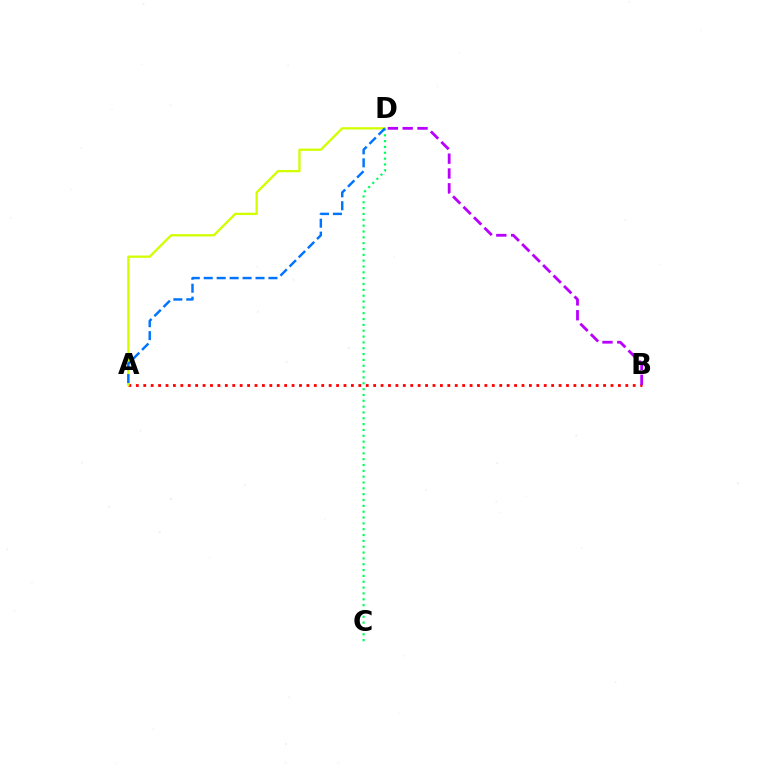{('A', 'B'): [{'color': '#ff0000', 'line_style': 'dotted', 'thickness': 2.02}], ('C', 'D'): [{'color': '#00ff5c', 'line_style': 'dotted', 'thickness': 1.59}], ('B', 'D'): [{'color': '#b900ff', 'line_style': 'dashed', 'thickness': 2.01}], ('A', 'D'): [{'color': '#d1ff00', 'line_style': 'solid', 'thickness': 1.65}, {'color': '#0074ff', 'line_style': 'dashed', 'thickness': 1.76}]}